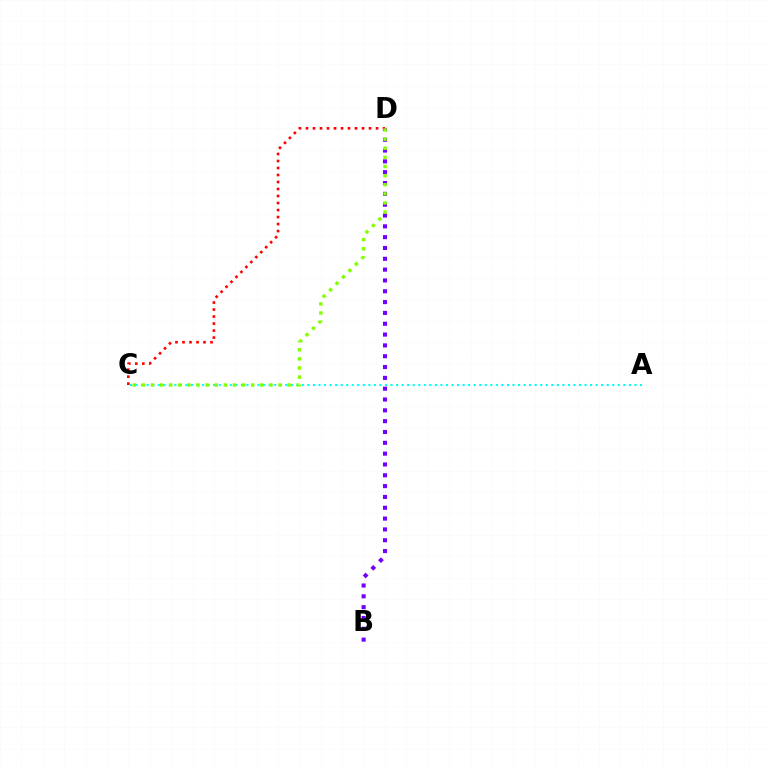{('B', 'D'): [{'color': '#7200ff', 'line_style': 'dotted', 'thickness': 2.94}], ('A', 'C'): [{'color': '#00fff6', 'line_style': 'dotted', 'thickness': 1.51}], ('C', 'D'): [{'color': '#ff0000', 'line_style': 'dotted', 'thickness': 1.9}, {'color': '#84ff00', 'line_style': 'dotted', 'thickness': 2.48}]}